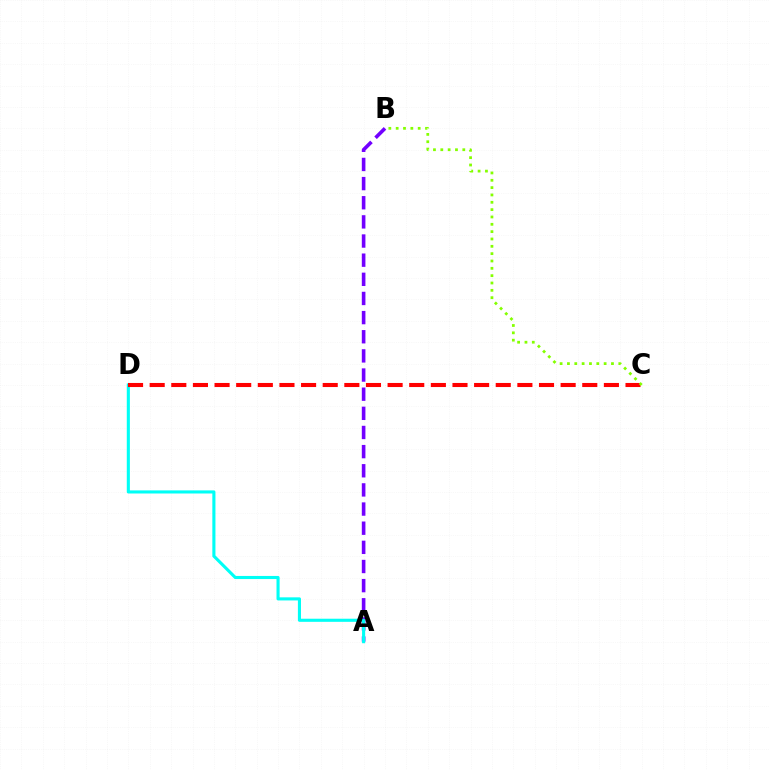{('A', 'B'): [{'color': '#7200ff', 'line_style': 'dashed', 'thickness': 2.6}], ('A', 'D'): [{'color': '#00fff6', 'line_style': 'solid', 'thickness': 2.23}], ('C', 'D'): [{'color': '#ff0000', 'line_style': 'dashed', 'thickness': 2.94}], ('B', 'C'): [{'color': '#84ff00', 'line_style': 'dotted', 'thickness': 1.99}]}